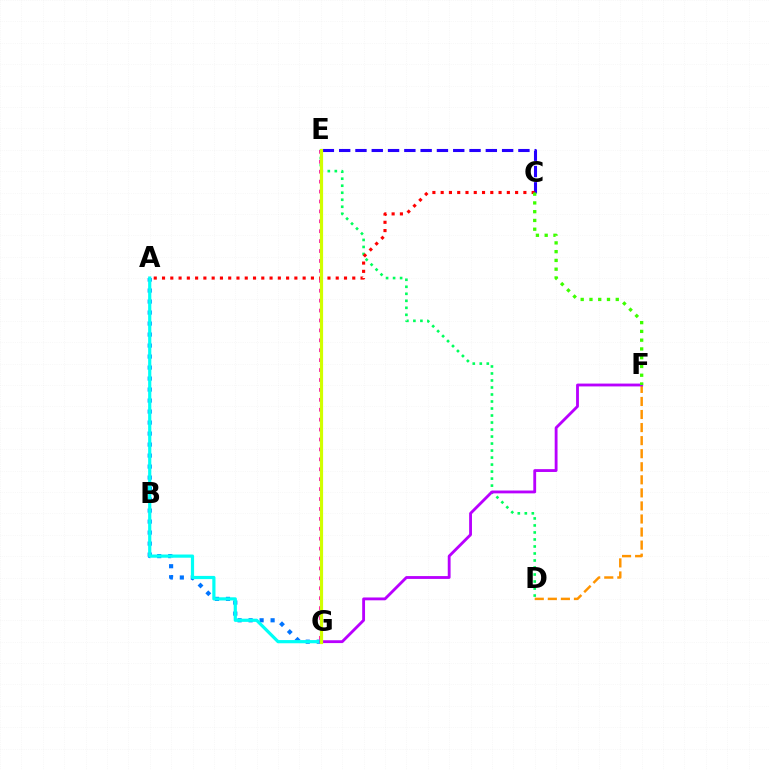{('A', 'G'): [{'color': '#0074ff', 'line_style': 'dotted', 'thickness': 2.99}, {'color': '#00fff6', 'line_style': 'solid', 'thickness': 2.3}], ('D', 'E'): [{'color': '#00ff5c', 'line_style': 'dotted', 'thickness': 1.9}], ('D', 'F'): [{'color': '#ff9400', 'line_style': 'dashed', 'thickness': 1.77}], ('C', 'E'): [{'color': '#2500ff', 'line_style': 'dashed', 'thickness': 2.21}], ('E', 'G'): [{'color': '#ff00ac', 'line_style': 'dotted', 'thickness': 2.69}, {'color': '#d1ff00', 'line_style': 'solid', 'thickness': 2.31}], ('F', 'G'): [{'color': '#b900ff', 'line_style': 'solid', 'thickness': 2.04}], ('A', 'C'): [{'color': '#ff0000', 'line_style': 'dotted', 'thickness': 2.25}], ('C', 'F'): [{'color': '#3dff00', 'line_style': 'dotted', 'thickness': 2.38}]}